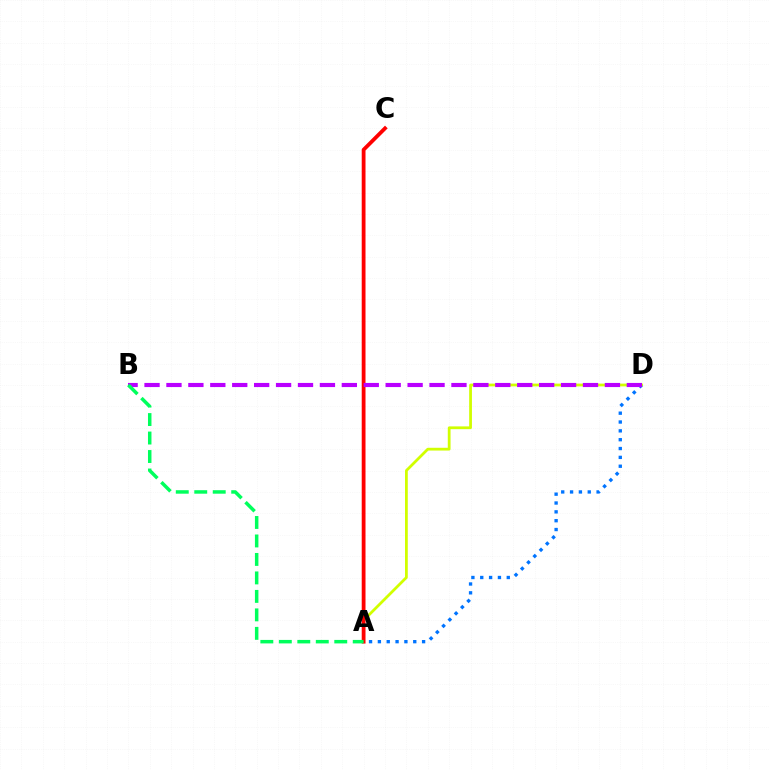{('A', 'D'): [{'color': '#d1ff00', 'line_style': 'solid', 'thickness': 2.0}, {'color': '#0074ff', 'line_style': 'dotted', 'thickness': 2.4}], ('A', 'C'): [{'color': '#ff0000', 'line_style': 'solid', 'thickness': 2.73}], ('B', 'D'): [{'color': '#b900ff', 'line_style': 'dashed', 'thickness': 2.98}], ('A', 'B'): [{'color': '#00ff5c', 'line_style': 'dashed', 'thickness': 2.51}]}